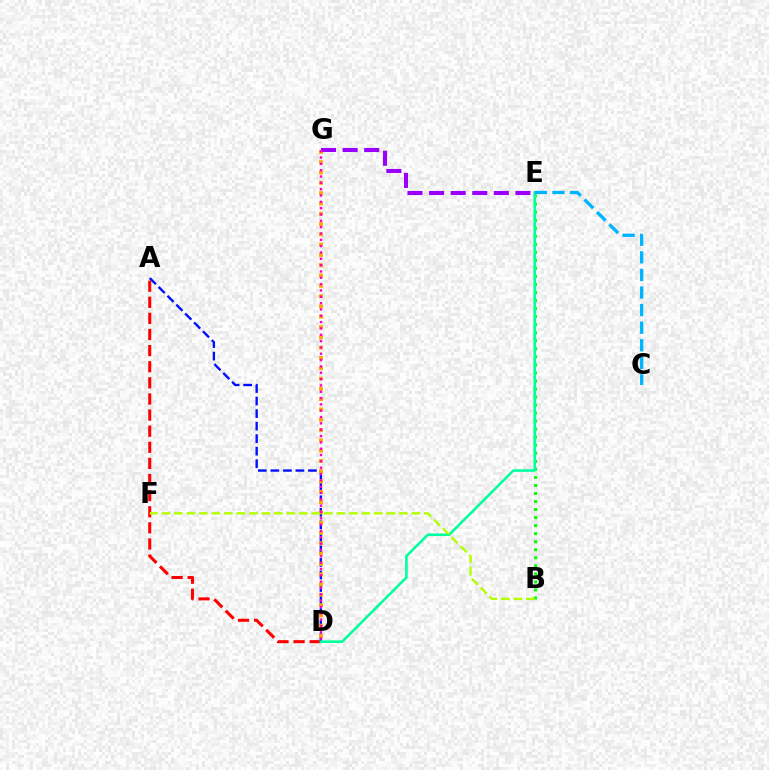{('A', 'D'): [{'color': '#ff0000', 'line_style': 'dashed', 'thickness': 2.19}, {'color': '#0010ff', 'line_style': 'dashed', 'thickness': 1.7}], ('B', 'E'): [{'color': '#08ff00', 'line_style': 'dotted', 'thickness': 2.18}], ('D', 'E'): [{'color': '#00ff9d', 'line_style': 'solid', 'thickness': 1.86}], ('D', 'G'): [{'color': '#ffa500', 'line_style': 'dotted', 'thickness': 2.8}, {'color': '#ff00bd', 'line_style': 'dotted', 'thickness': 1.72}], ('B', 'F'): [{'color': '#b3ff00', 'line_style': 'dashed', 'thickness': 1.7}], ('E', 'G'): [{'color': '#9b00ff', 'line_style': 'dashed', 'thickness': 2.93}], ('C', 'E'): [{'color': '#00b5ff', 'line_style': 'dashed', 'thickness': 2.39}]}